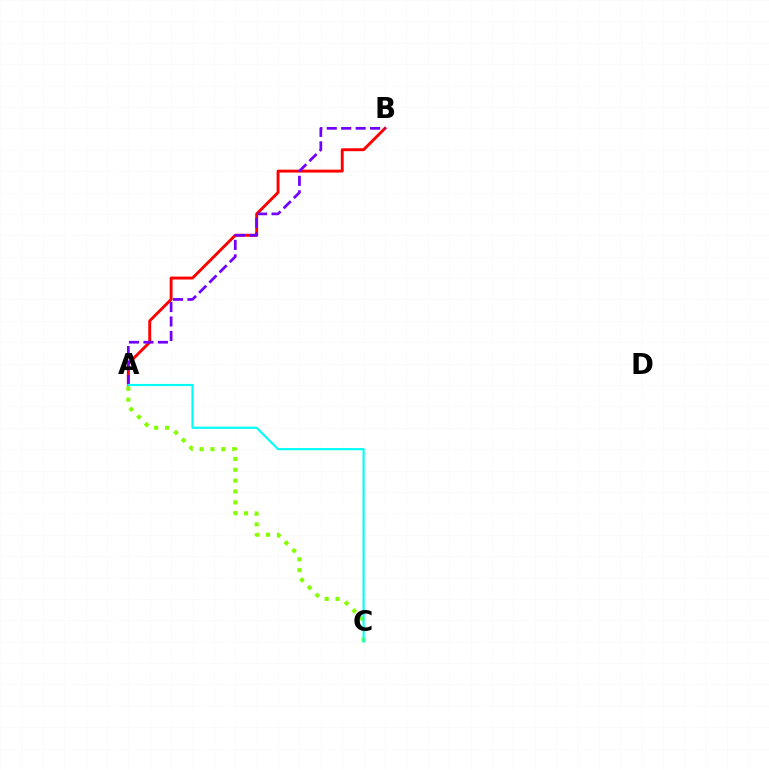{('A', 'B'): [{'color': '#ff0000', 'line_style': 'solid', 'thickness': 2.1}, {'color': '#7200ff', 'line_style': 'dashed', 'thickness': 1.96}], ('A', 'C'): [{'color': '#84ff00', 'line_style': 'dotted', 'thickness': 2.95}, {'color': '#00fff6', 'line_style': 'solid', 'thickness': 1.55}]}